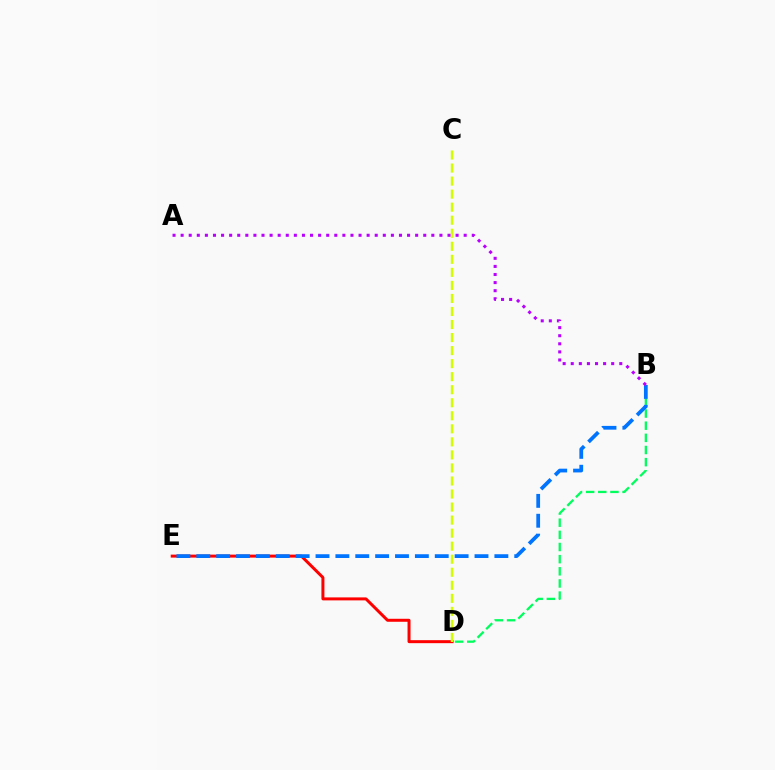{('B', 'D'): [{'color': '#00ff5c', 'line_style': 'dashed', 'thickness': 1.65}], ('D', 'E'): [{'color': '#ff0000', 'line_style': 'solid', 'thickness': 2.15}], ('B', 'E'): [{'color': '#0074ff', 'line_style': 'dashed', 'thickness': 2.7}], ('C', 'D'): [{'color': '#d1ff00', 'line_style': 'dashed', 'thickness': 1.77}], ('A', 'B'): [{'color': '#b900ff', 'line_style': 'dotted', 'thickness': 2.2}]}